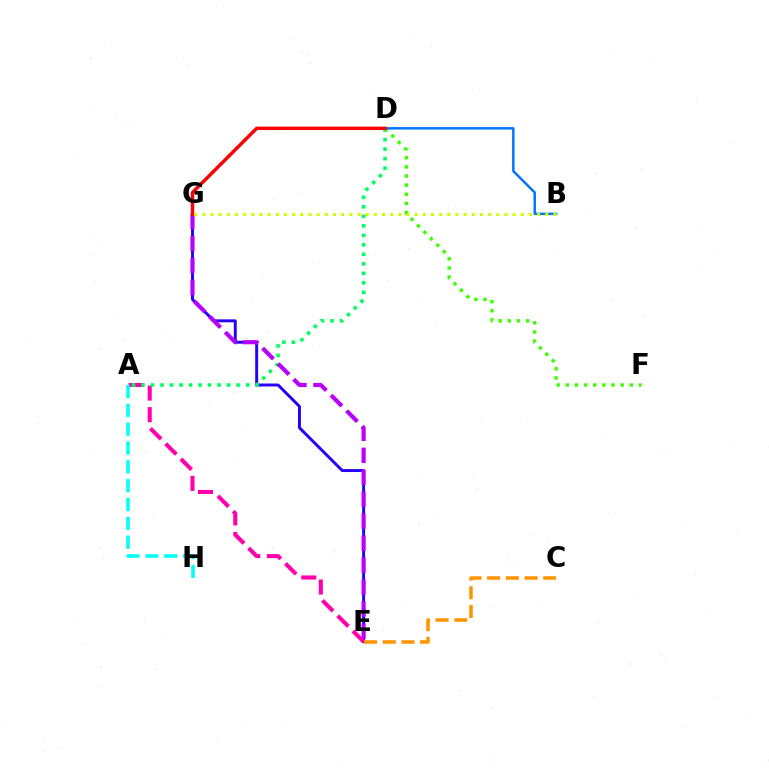{('E', 'G'): [{'color': '#2500ff', 'line_style': 'solid', 'thickness': 2.11}, {'color': '#b900ff', 'line_style': 'dashed', 'thickness': 2.99}], ('A', 'E'): [{'color': '#ff00ac', 'line_style': 'dashed', 'thickness': 2.93}], ('A', 'D'): [{'color': '#00ff5c', 'line_style': 'dotted', 'thickness': 2.58}], ('D', 'F'): [{'color': '#3dff00', 'line_style': 'dotted', 'thickness': 2.48}], ('B', 'D'): [{'color': '#0074ff', 'line_style': 'solid', 'thickness': 1.77}], ('A', 'H'): [{'color': '#00fff6', 'line_style': 'dashed', 'thickness': 2.56}], ('D', 'G'): [{'color': '#ff0000', 'line_style': 'solid', 'thickness': 2.49}], ('C', 'E'): [{'color': '#ff9400', 'line_style': 'dashed', 'thickness': 2.54}], ('B', 'G'): [{'color': '#d1ff00', 'line_style': 'dotted', 'thickness': 2.22}]}